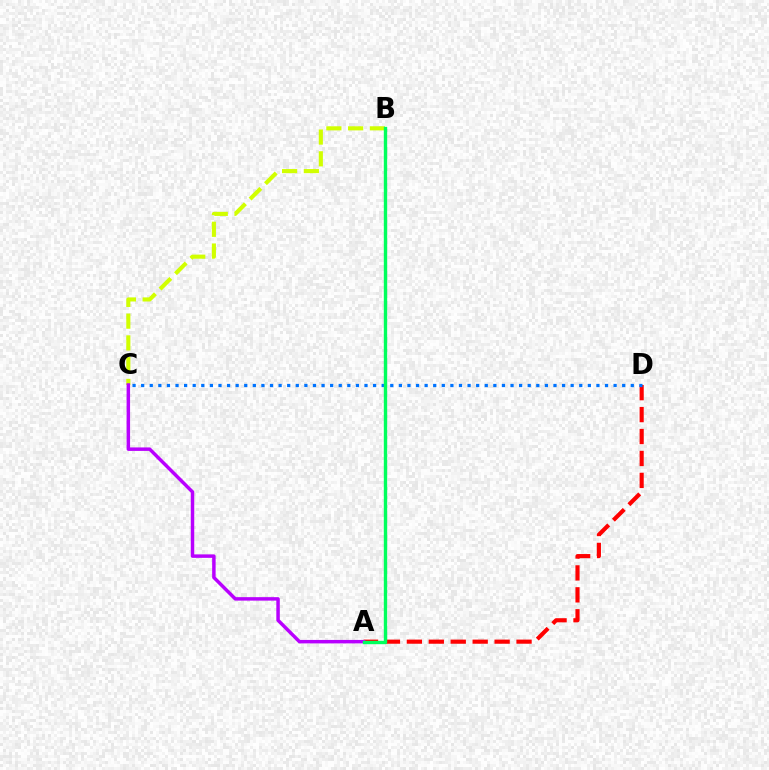{('A', 'D'): [{'color': '#ff0000', 'line_style': 'dashed', 'thickness': 2.98}], ('B', 'C'): [{'color': '#d1ff00', 'line_style': 'dashed', 'thickness': 2.96}], ('A', 'C'): [{'color': '#b900ff', 'line_style': 'solid', 'thickness': 2.5}], ('C', 'D'): [{'color': '#0074ff', 'line_style': 'dotted', 'thickness': 2.33}], ('A', 'B'): [{'color': '#00ff5c', 'line_style': 'solid', 'thickness': 2.44}]}